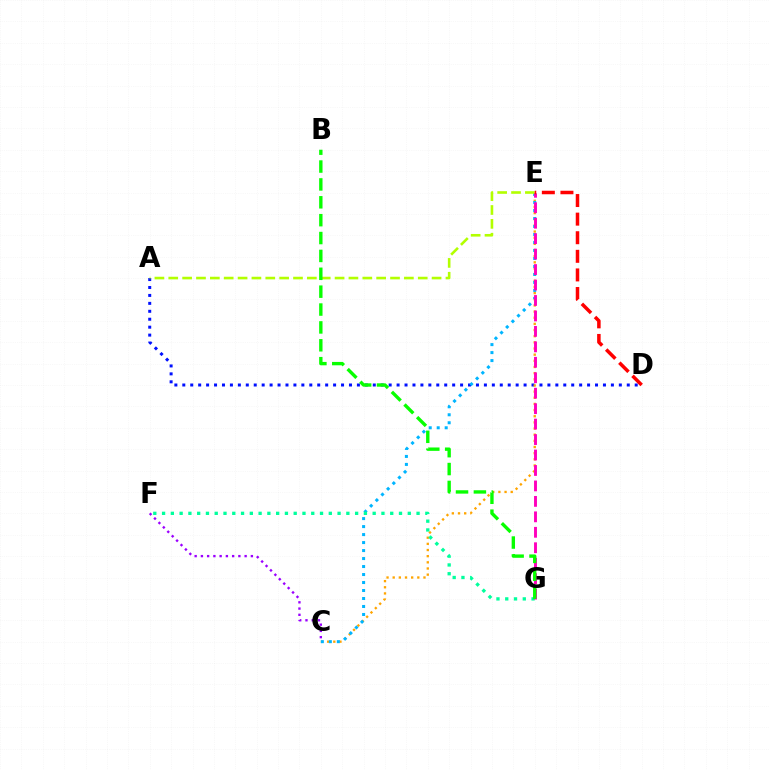{('A', 'D'): [{'color': '#0010ff', 'line_style': 'dotted', 'thickness': 2.16}], ('C', 'E'): [{'color': '#ffa500', 'line_style': 'dotted', 'thickness': 1.67}, {'color': '#00b5ff', 'line_style': 'dotted', 'thickness': 2.17}], ('F', 'G'): [{'color': '#00ff9d', 'line_style': 'dotted', 'thickness': 2.38}], ('C', 'F'): [{'color': '#9b00ff', 'line_style': 'dotted', 'thickness': 1.7}], ('A', 'E'): [{'color': '#b3ff00', 'line_style': 'dashed', 'thickness': 1.88}], ('E', 'G'): [{'color': '#ff00bd', 'line_style': 'dashed', 'thickness': 2.1}], ('D', 'E'): [{'color': '#ff0000', 'line_style': 'dashed', 'thickness': 2.53}], ('B', 'G'): [{'color': '#08ff00', 'line_style': 'dashed', 'thickness': 2.43}]}